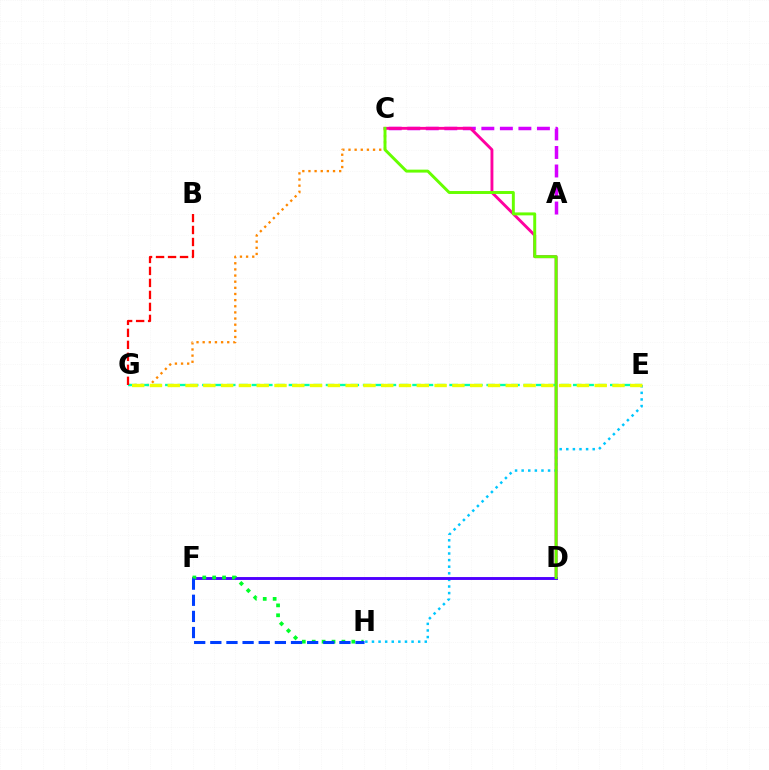{('C', 'G'): [{'color': '#ff8800', 'line_style': 'dotted', 'thickness': 1.67}], ('A', 'C'): [{'color': '#d600ff', 'line_style': 'dashed', 'thickness': 2.52}], ('C', 'D'): [{'color': '#ff00a0', 'line_style': 'solid', 'thickness': 2.07}, {'color': '#66ff00', 'line_style': 'solid', 'thickness': 2.12}], ('E', 'H'): [{'color': '#00c7ff', 'line_style': 'dotted', 'thickness': 1.79}], ('D', 'F'): [{'color': '#4f00ff', 'line_style': 'solid', 'thickness': 2.09}], ('E', 'G'): [{'color': '#00ffaf', 'line_style': 'dashed', 'thickness': 1.68}, {'color': '#eeff00', 'line_style': 'dashed', 'thickness': 2.42}], ('B', 'G'): [{'color': '#ff0000', 'line_style': 'dashed', 'thickness': 1.63}], ('F', 'H'): [{'color': '#00ff27', 'line_style': 'dotted', 'thickness': 2.69}, {'color': '#003fff', 'line_style': 'dashed', 'thickness': 2.19}]}